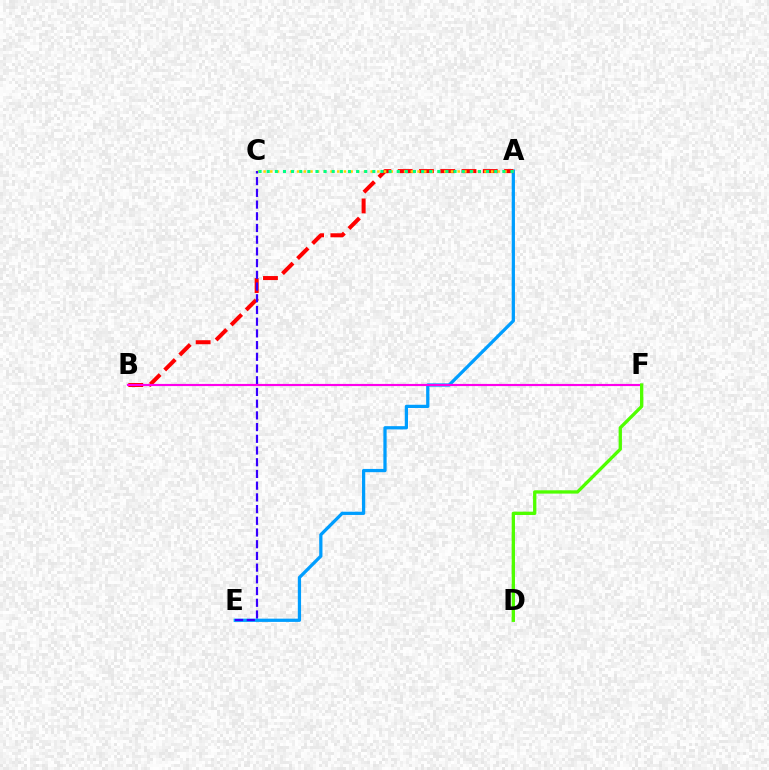{('A', 'E'): [{'color': '#009eff', 'line_style': 'solid', 'thickness': 2.34}], ('A', 'B'): [{'color': '#ff0000', 'line_style': 'dashed', 'thickness': 2.89}], ('A', 'C'): [{'color': '#ffd500', 'line_style': 'dotted', 'thickness': 1.82}, {'color': '#00ff86', 'line_style': 'dotted', 'thickness': 2.21}], ('C', 'E'): [{'color': '#3700ff', 'line_style': 'dashed', 'thickness': 1.59}], ('B', 'F'): [{'color': '#ff00ed', 'line_style': 'solid', 'thickness': 1.55}], ('D', 'F'): [{'color': '#4fff00', 'line_style': 'solid', 'thickness': 2.38}]}